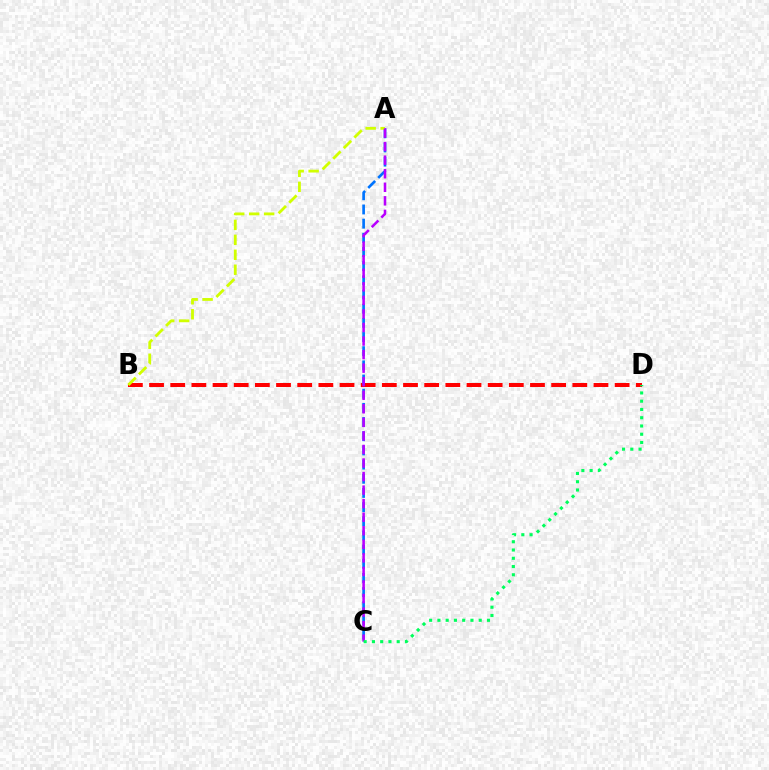{('B', 'D'): [{'color': '#ff0000', 'line_style': 'dashed', 'thickness': 2.87}], ('A', 'C'): [{'color': '#0074ff', 'line_style': 'dashed', 'thickness': 1.93}, {'color': '#b900ff', 'line_style': 'dashed', 'thickness': 1.84}], ('A', 'B'): [{'color': '#d1ff00', 'line_style': 'dashed', 'thickness': 2.03}], ('C', 'D'): [{'color': '#00ff5c', 'line_style': 'dotted', 'thickness': 2.24}]}